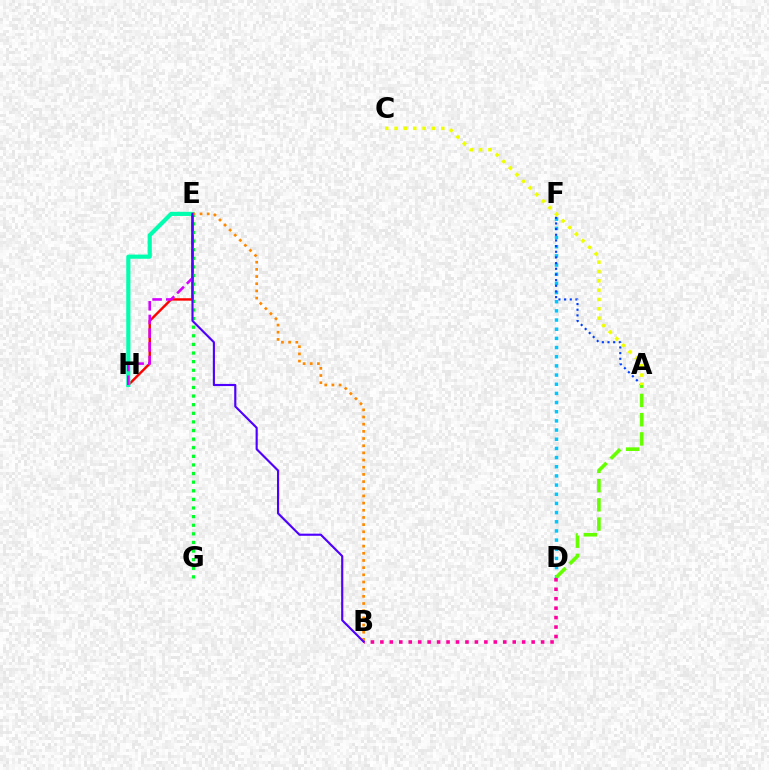{('E', 'H'): [{'color': '#ff0000', 'line_style': 'solid', 'thickness': 1.75}, {'color': '#00ffaf', 'line_style': 'solid', 'thickness': 3.0}, {'color': '#d600ff', 'line_style': 'dashed', 'thickness': 1.86}], ('D', 'F'): [{'color': '#00c7ff', 'line_style': 'dotted', 'thickness': 2.49}], ('E', 'G'): [{'color': '#00ff27', 'line_style': 'dotted', 'thickness': 2.34}], ('A', 'F'): [{'color': '#003fff', 'line_style': 'dotted', 'thickness': 1.54}], ('A', 'D'): [{'color': '#66ff00', 'line_style': 'dashed', 'thickness': 2.61}], ('B', 'D'): [{'color': '#ff00a0', 'line_style': 'dotted', 'thickness': 2.57}], ('A', 'C'): [{'color': '#eeff00', 'line_style': 'dotted', 'thickness': 2.54}], ('B', 'E'): [{'color': '#ff8800', 'line_style': 'dotted', 'thickness': 1.95}, {'color': '#4f00ff', 'line_style': 'solid', 'thickness': 1.54}]}